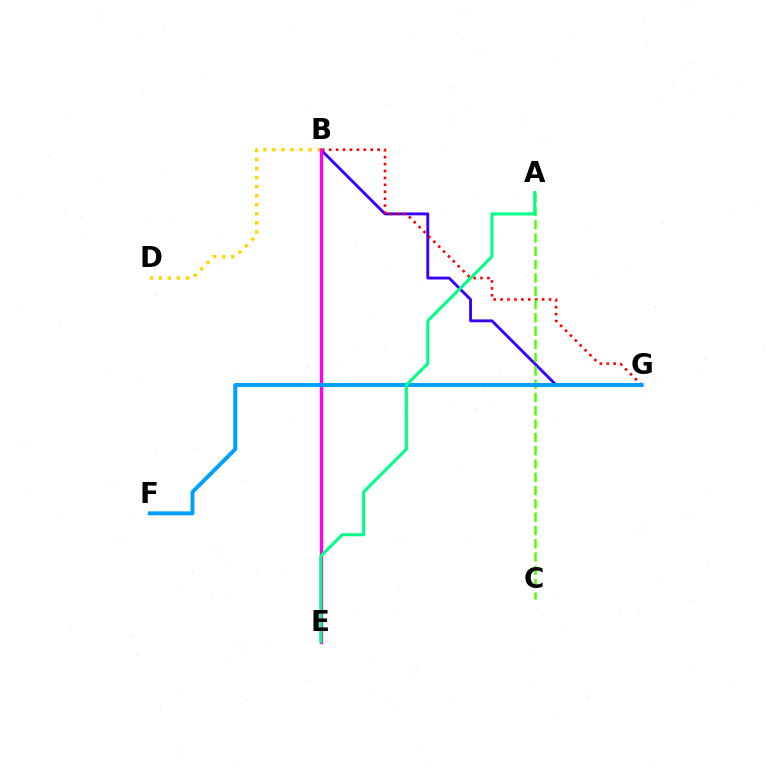{('B', 'G'): [{'color': '#3700ff', 'line_style': 'solid', 'thickness': 2.07}, {'color': '#ff0000', 'line_style': 'dotted', 'thickness': 1.88}], ('A', 'C'): [{'color': '#4fff00', 'line_style': 'dashed', 'thickness': 1.81}], ('B', 'D'): [{'color': '#ffd500', 'line_style': 'dotted', 'thickness': 2.46}], ('B', 'E'): [{'color': '#ff00ed', 'line_style': 'solid', 'thickness': 2.44}], ('F', 'G'): [{'color': '#009eff', 'line_style': 'solid', 'thickness': 2.83}], ('A', 'E'): [{'color': '#00ff86', 'line_style': 'solid', 'thickness': 2.19}]}